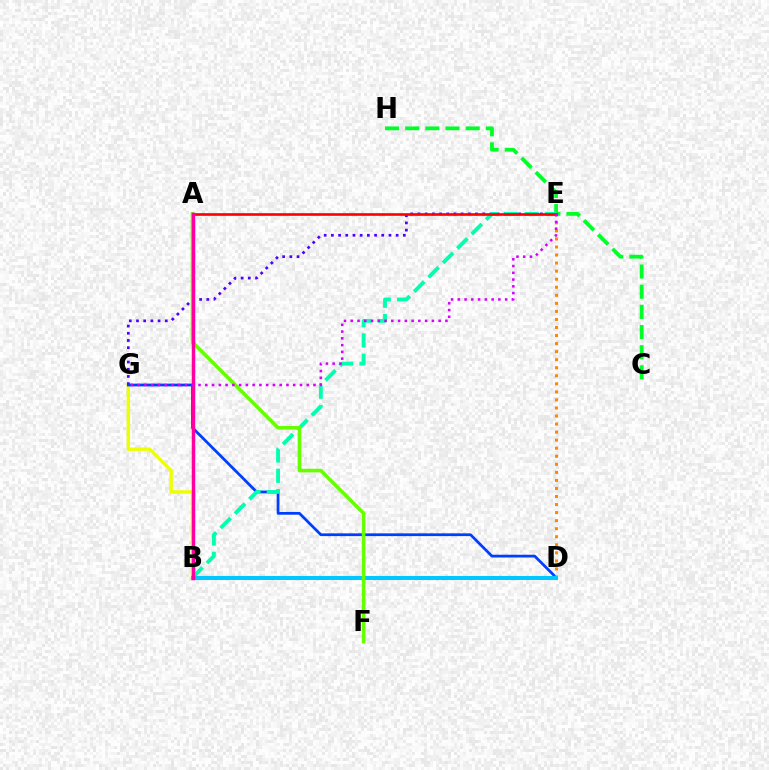{('B', 'G'): [{'color': '#eeff00', 'line_style': 'solid', 'thickness': 2.45}], ('C', 'H'): [{'color': '#00ff27', 'line_style': 'dashed', 'thickness': 2.74}], ('E', 'G'): [{'color': '#4f00ff', 'line_style': 'dotted', 'thickness': 1.96}, {'color': '#d600ff', 'line_style': 'dotted', 'thickness': 1.84}], ('D', 'G'): [{'color': '#003fff', 'line_style': 'solid', 'thickness': 1.98}], ('D', 'E'): [{'color': '#ff8800', 'line_style': 'dotted', 'thickness': 2.19}], ('B', 'E'): [{'color': '#00ffaf', 'line_style': 'dashed', 'thickness': 2.77}], ('A', 'E'): [{'color': '#ff0000', 'line_style': 'solid', 'thickness': 1.9}], ('B', 'D'): [{'color': '#00c7ff', 'line_style': 'solid', 'thickness': 2.91}], ('A', 'F'): [{'color': '#66ff00', 'line_style': 'solid', 'thickness': 2.59}], ('A', 'B'): [{'color': '#ff00a0', 'line_style': 'solid', 'thickness': 2.52}]}